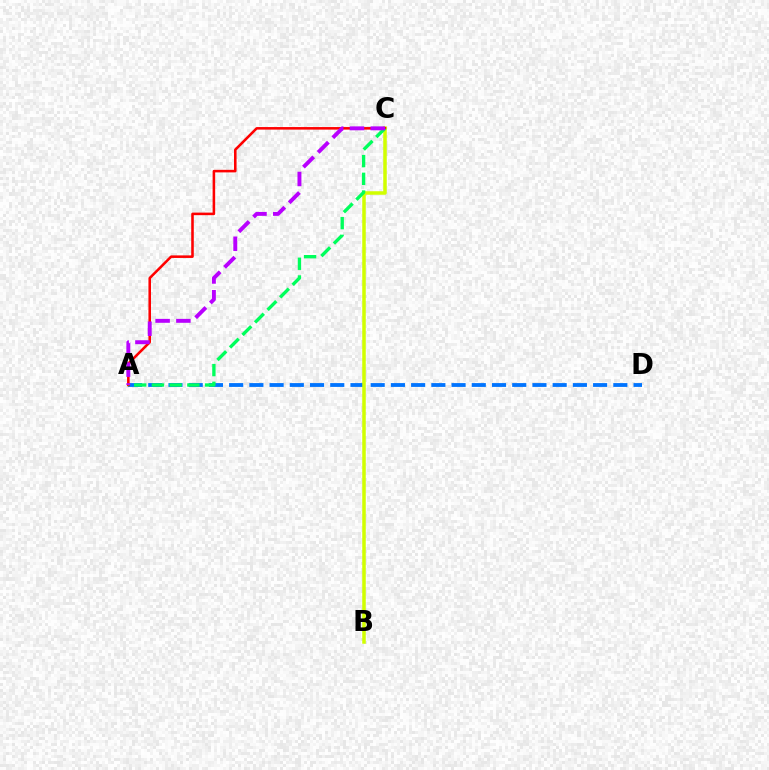{('A', 'D'): [{'color': '#0074ff', 'line_style': 'dashed', 'thickness': 2.75}], ('B', 'C'): [{'color': '#d1ff00', 'line_style': 'solid', 'thickness': 2.53}], ('A', 'C'): [{'color': '#ff0000', 'line_style': 'solid', 'thickness': 1.84}, {'color': '#00ff5c', 'line_style': 'dashed', 'thickness': 2.41}, {'color': '#b900ff', 'line_style': 'dashed', 'thickness': 2.82}]}